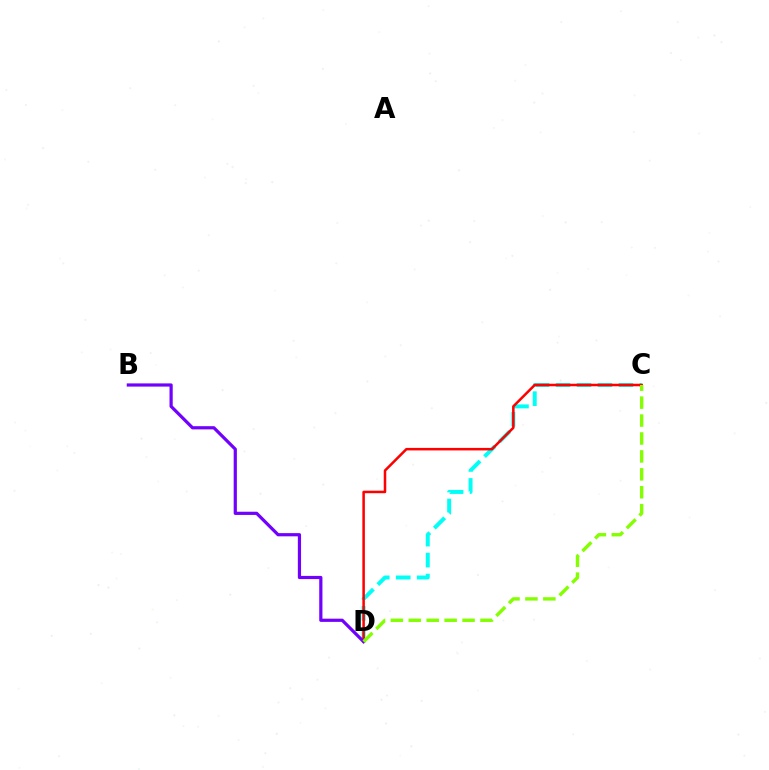{('C', 'D'): [{'color': '#00fff6', 'line_style': 'dashed', 'thickness': 2.85}, {'color': '#ff0000', 'line_style': 'solid', 'thickness': 1.82}, {'color': '#84ff00', 'line_style': 'dashed', 'thickness': 2.44}], ('B', 'D'): [{'color': '#7200ff', 'line_style': 'solid', 'thickness': 2.31}]}